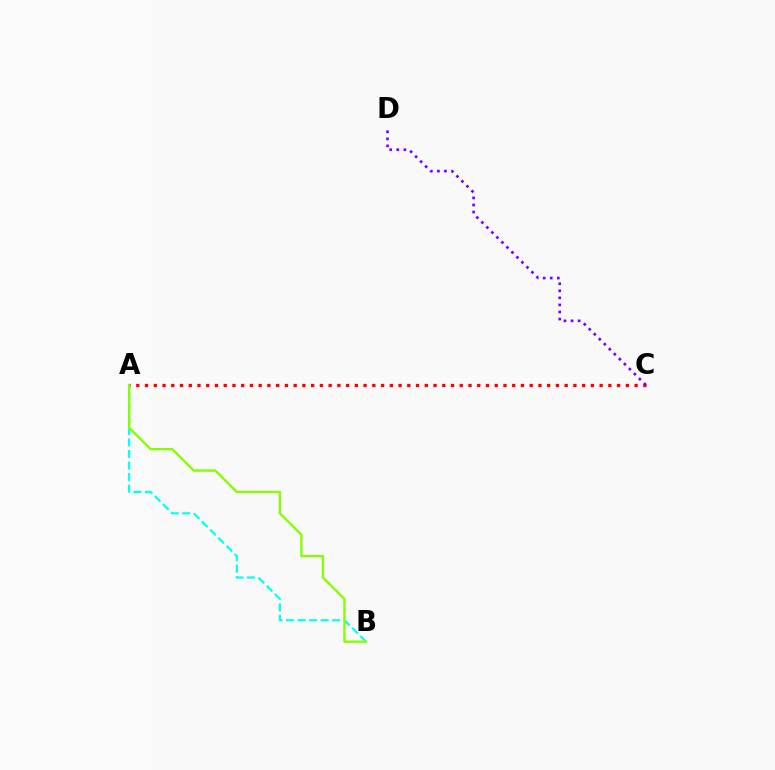{('A', 'C'): [{'color': '#ff0000', 'line_style': 'dotted', 'thickness': 2.38}], ('A', 'B'): [{'color': '#00fff6', 'line_style': 'dashed', 'thickness': 1.57}, {'color': '#84ff00', 'line_style': 'solid', 'thickness': 1.7}], ('C', 'D'): [{'color': '#7200ff', 'line_style': 'dotted', 'thickness': 1.92}]}